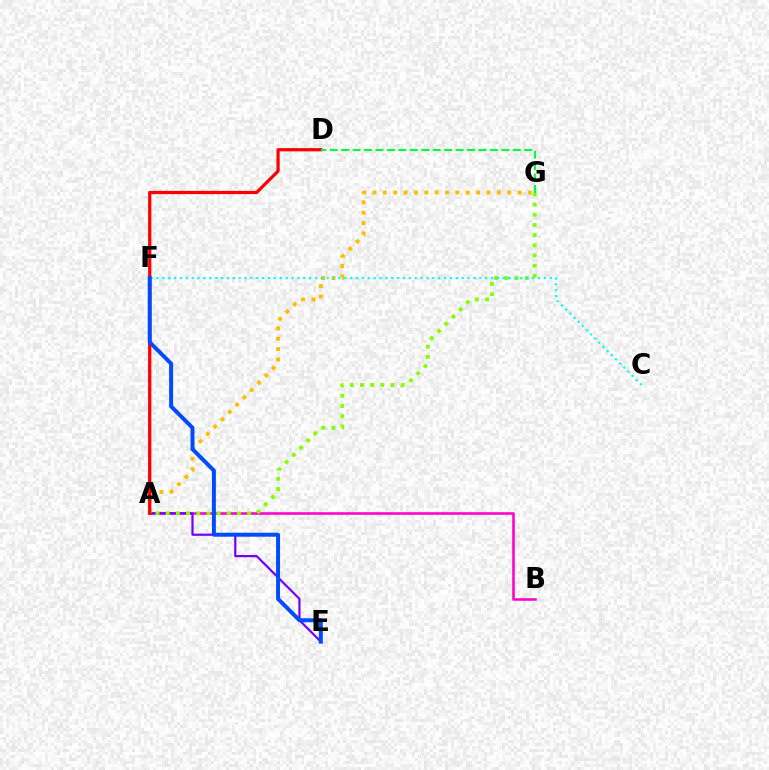{('A', 'B'): [{'color': '#ff00cf', 'line_style': 'solid', 'thickness': 1.85}], ('E', 'F'): [{'color': '#7200ff', 'line_style': 'solid', 'thickness': 1.58}, {'color': '#004bff', 'line_style': 'solid', 'thickness': 2.85}], ('A', 'G'): [{'color': '#ffbd00', 'line_style': 'dotted', 'thickness': 2.82}, {'color': '#84ff00', 'line_style': 'dotted', 'thickness': 2.77}], ('C', 'F'): [{'color': '#00fff6', 'line_style': 'dotted', 'thickness': 1.59}], ('A', 'D'): [{'color': '#ff0000', 'line_style': 'solid', 'thickness': 2.32}], ('D', 'G'): [{'color': '#00ff39', 'line_style': 'dashed', 'thickness': 1.55}]}